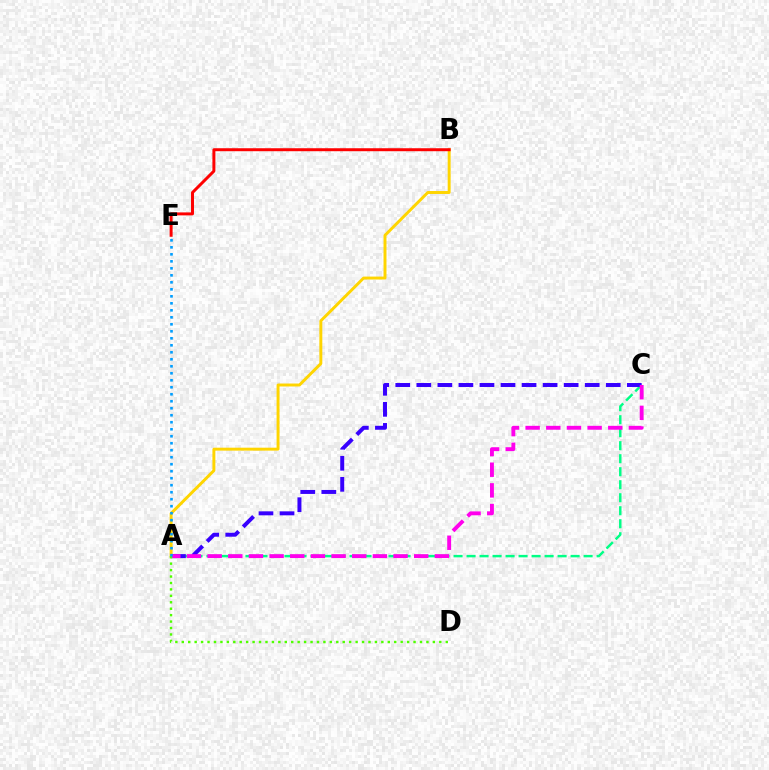{('A', 'C'): [{'color': '#00ff86', 'line_style': 'dashed', 'thickness': 1.77}, {'color': '#3700ff', 'line_style': 'dashed', 'thickness': 2.86}, {'color': '#ff00ed', 'line_style': 'dashed', 'thickness': 2.81}], ('A', 'B'): [{'color': '#ffd500', 'line_style': 'solid', 'thickness': 2.12}], ('A', 'D'): [{'color': '#4fff00', 'line_style': 'dotted', 'thickness': 1.75}], ('B', 'E'): [{'color': '#ff0000', 'line_style': 'solid', 'thickness': 2.14}], ('A', 'E'): [{'color': '#009eff', 'line_style': 'dotted', 'thickness': 1.9}]}